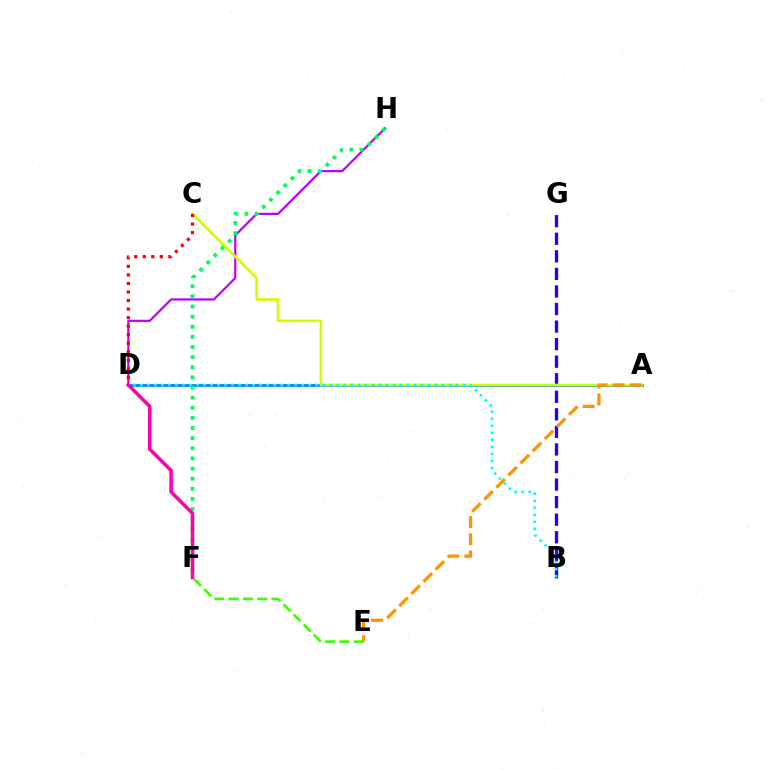{('E', 'F'): [{'color': '#3dff00', 'line_style': 'dashed', 'thickness': 1.94}], ('A', 'D'): [{'color': '#0074ff', 'line_style': 'solid', 'thickness': 1.88}], ('B', 'G'): [{'color': '#2500ff', 'line_style': 'dashed', 'thickness': 2.39}], ('D', 'H'): [{'color': '#b900ff', 'line_style': 'solid', 'thickness': 1.59}], ('A', 'C'): [{'color': '#d1ff00', 'line_style': 'solid', 'thickness': 1.87}], ('B', 'D'): [{'color': '#00fff6', 'line_style': 'dotted', 'thickness': 1.91}], ('C', 'D'): [{'color': '#ff0000', 'line_style': 'dotted', 'thickness': 2.32}], ('F', 'H'): [{'color': '#00ff5c', 'line_style': 'dotted', 'thickness': 2.75}], ('D', 'F'): [{'color': '#ff00ac', 'line_style': 'solid', 'thickness': 2.54}], ('A', 'E'): [{'color': '#ff9400', 'line_style': 'dashed', 'thickness': 2.33}]}